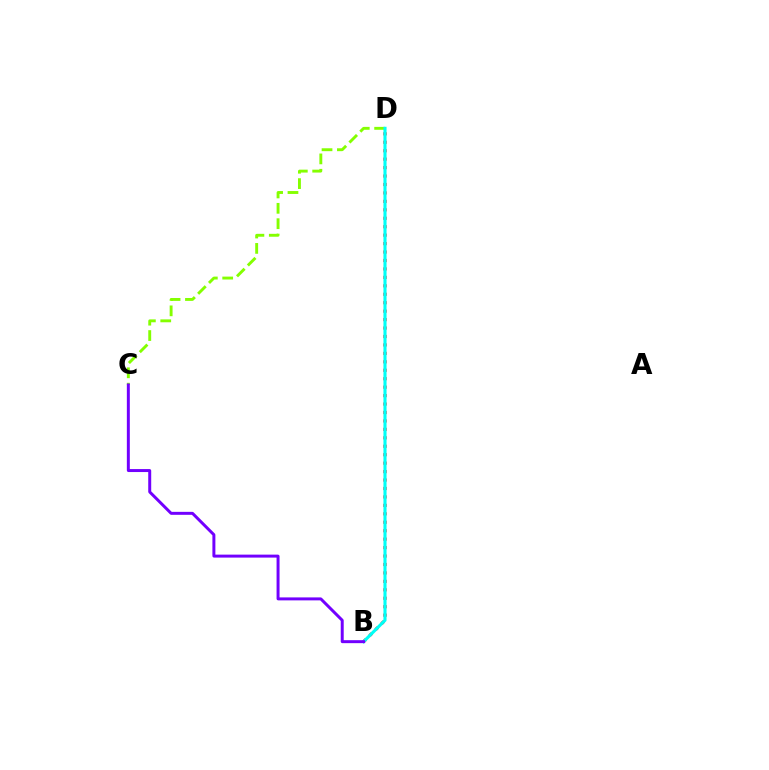{('C', 'D'): [{'color': '#84ff00', 'line_style': 'dashed', 'thickness': 2.09}], ('B', 'D'): [{'color': '#ff0000', 'line_style': 'dotted', 'thickness': 2.29}, {'color': '#00fff6', 'line_style': 'solid', 'thickness': 2.24}], ('B', 'C'): [{'color': '#7200ff', 'line_style': 'solid', 'thickness': 2.14}]}